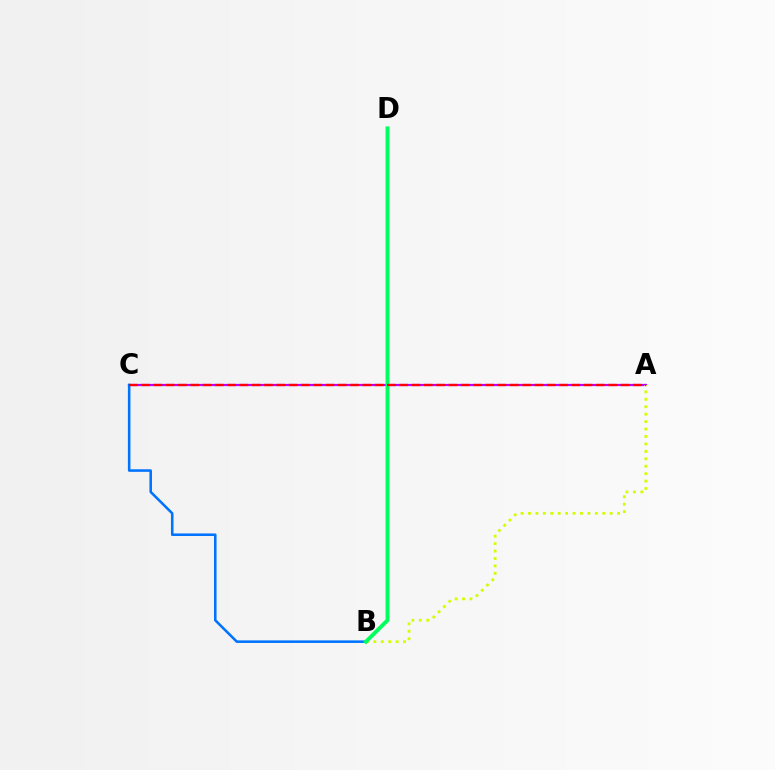{('A', 'C'): [{'color': '#b900ff', 'line_style': 'solid', 'thickness': 1.59}, {'color': '#ff0000', 'line_style': 'dashed', 'thickness': 1.67}], ('A', 'B'): [{'color': '#d1ff00', 'line_style': 'dotted', 'thickness': 2.02}], ('B', 'C'): [{'color': '#0074ff', 'line_style': 'solid', 'thickness': 1.84}], ('B', 'D'): [{'color': '#00ff5c', 'line_style': 'solid', 'thickness': 2.79}]}